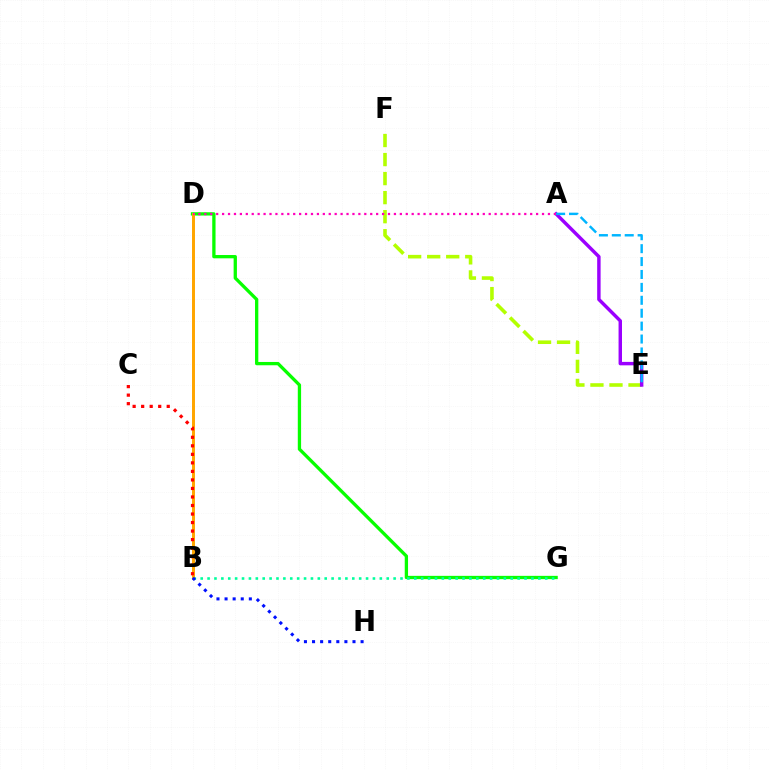{('D', 'G'): [{'color': '#08ff00', 'line_style': 'solid', 'thickness': 2.38}], ('E', 'F'): [{'color': '#b3ff00', 'line_style': 'dashed', 'thickness': 2.59}], ('B', 'G'): [{'color': '#00ff9d', 'line_style': 'dotted', 'thickness': 1.87}], ('B', 'D'): [{'color': '#ffa500', 'line_style': 'solid', 'thickness': 2.14}], ('A', 'E'): [{'color': '#9b00ff', 'line_style': 'solid', 'thickness': 2.47}, {'color': '#00b5ff', 'line_style': 'dashed', 'thickness': 1.75}], ('B', 'C'): [{'color': '#ff0000', 'line_style': 'dotted', 'thickness': 2.32}], ('B', 'H'): [{'color': '#0010ff', 'line_style': 'dotted', 'thickness': 2.2}], ('A', 'D'): [{'color': '#ff00bd', 'line_style': 'dotted', 'thickness': 1.61}]}